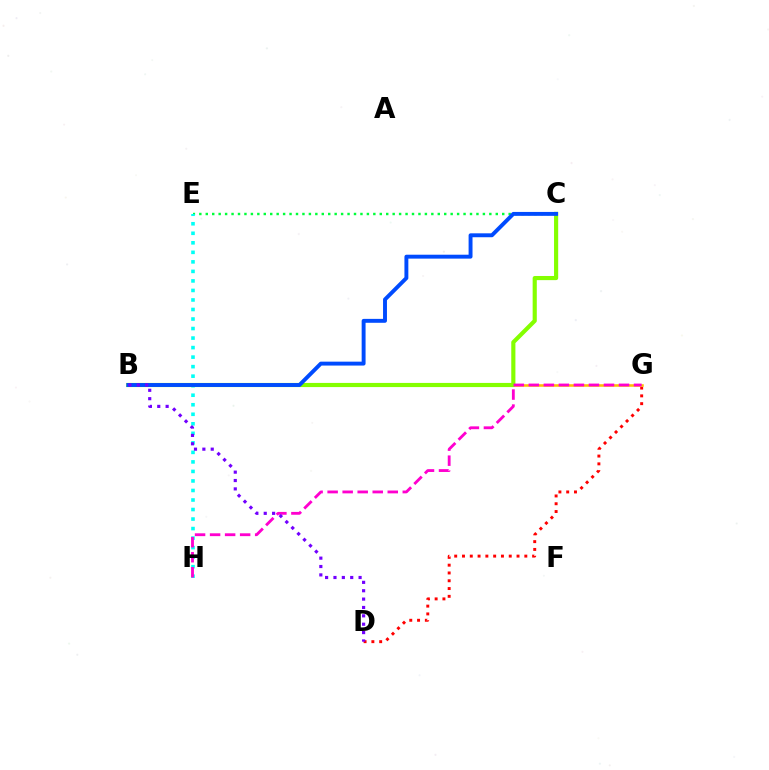{('C', 'E'): [{'color': '#00ff39', 'line_style': 'dotted', 'thickness': 1.75}], ('D', 'G'): [{'color': '#ff0000', 'line_style': 'dotted', 'thickness': 2.12}], ('B', 'G'): [{'color': '#ffbd00', 'line_style': 'solid', 'thickness': 1.84}], ('E', 'H'): [{'color': '#00fff6', 'line_style': 'dotted', 'thickness': 2.59}], ('B', 'C'): [{'color': '#84ff00', 'line_style': 'solid', 'thickness': 2.98}, {'color': '#004bff', 'line_style': 'solid', 'thickness': 2.82}], ('G', 'H'): [{'color': '#ff00cf', 'line_style': 'dashed', 'thickness': 2.04}], ('B', 'D'): [{'color': '#7200ff', 'line_style': 'dotted', 'thickness': 2.27}]}